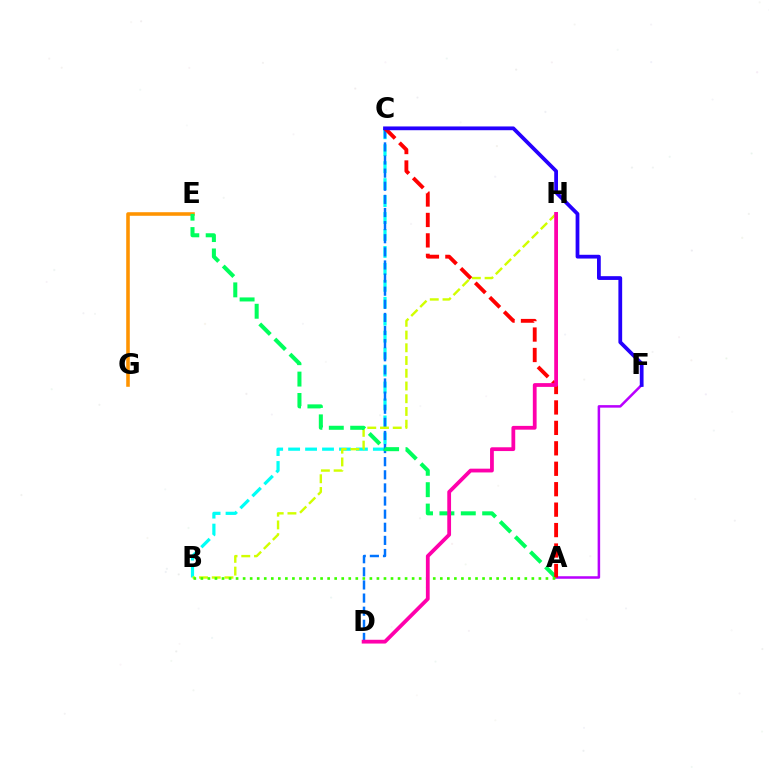{('B', 'C'): [{'color': '#00fff6', 'line_style': 'dashed', 'thickness': 2.3}], ('C', 'D'): [{'color': '#0074ff', 'line_style': 'dashed', 'thickness': 1.78}], ('B', 'H'): [{'color': '#d1ff00', 'line_style': 'dashed', 'thickness': 1.73}], ('E', 'G'): [{'color': '#ff9400', 'line_style': 'solid', 'thickness': 2.57}], ('A', 'F'): [{'color': '#b900ff', 'line_style': 'solid', 'thickness': 1.82}], ('A', 'E'): [{'color': '#00ff5c', 'line_style': 'dashed', 'thickness': 2.91}], ('A', 'C'): [{'color': '#ff0000', 'line_style': 'dashed', 'thickness': 2.78}], ('A', 'B'): [{'color': '#3dff00', 'line_style': 'dotted', 'thickness': 1.91}], ('C', 'F'): [{'color': '#2500ff', 'line_style': 'solid', 'thickness': 2.71}], ('D', 'H'): [{'color': '#ff00ac', 'line_style': 'solid', 'thickness': 2.72}]}